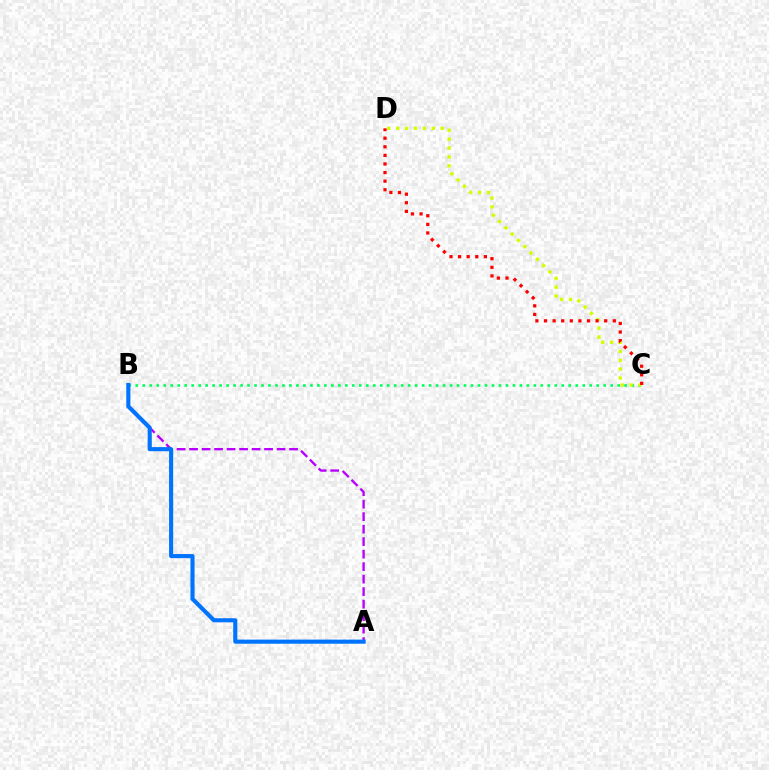{('A', 'B'): [{'color': '#b900ff', 'line_style': 'dashed', 'thickness': 1.7}, {'color': '#0074ff', 'line_style': 'solid', 'thickness': 2.96}], ('B', 'C'): [{'color': '#00ff5c', 'line_style': 'dotted', 'thickness': 1.9}], ('C', 'D'): [{'color': '#d1ff00', 'line_style': 'dotted', 'thickness': 2.42}, {'color': '#ff0000', 'line_style': 'dotted', 'thickness': 2.34}]}